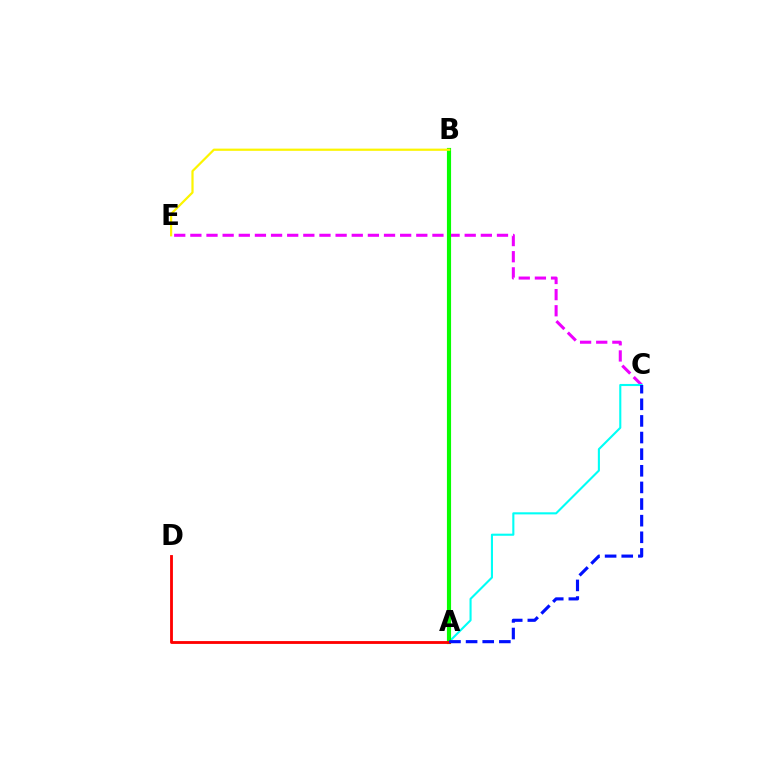{('C', 'E'): [{'color': '#ee00ff', 'line_style': 'dashed', 'thickness': 2.19}], ('A', 'C'): [{'color': '#00fff6', 'line_style': 'solid', 'thickness': 1.52}, {'color': '#0010ff', 'line_style': 'dashed', 'thickness': 2.26}], ('A', 'B'): [{'color': '#08ff00', 'line_style': 'solid', 'thickness': 2.98}], ('A', 'D'): [{'color': '#ff0000', 'line_style': 'solid', 'thickness': 2.04}], ('B', 'E'): [{'color': '#fcf500', 'line_style': 'solid', 'thickness': 1.6}]}